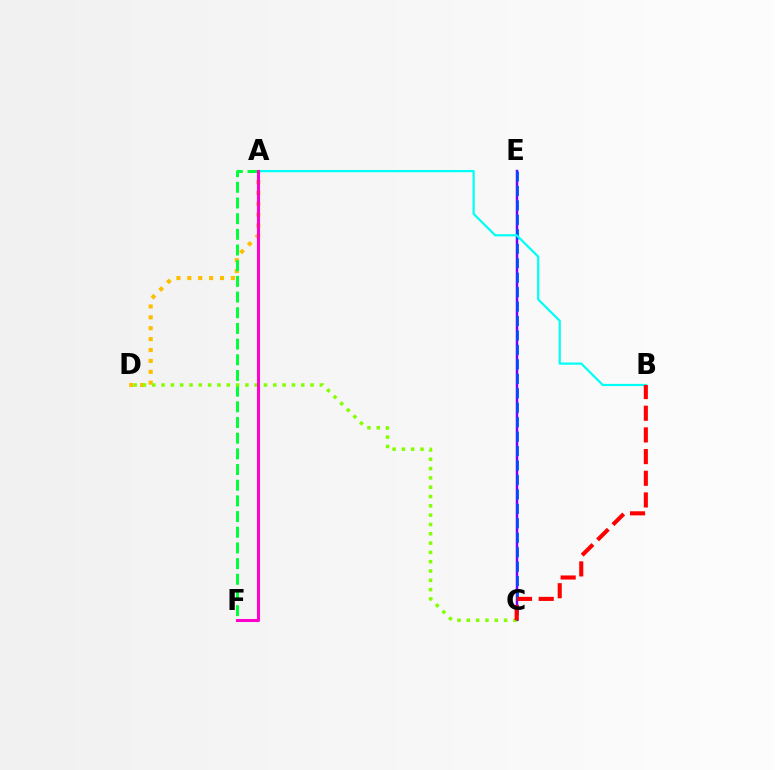{('C', 'E'): [{'color': '#7200ff', 'line_style': 'solid', 'thickness': 1.78}, {'color': '#004bff', 'line_style': 'dashed', 'thickness': 1.96}], ('A', 'D'): [{'color': '#ffbd00', 'line_style': 'dotted', 'thickness': 2.96}], ('A', 'F'): [{'color': '#00ff39', 'line_style': 'dashed', 'thickness': 2.13}, {'color': '#ff00cf', 'line_style': 'solid', 'thickness': 2.19}], ('C', 'D'): [{'color': '#84ff00', 'line_style': 'dotted', 'thickness': 2.53}], ('A', 'B'): [{'color': '#00fff6', 'line_style': 'solid', 'thickness': 1.6}], ('B', 'C'): [{'color': '#ff0000', 'line_style': 'dashed', 'thickness': 2.95}]}